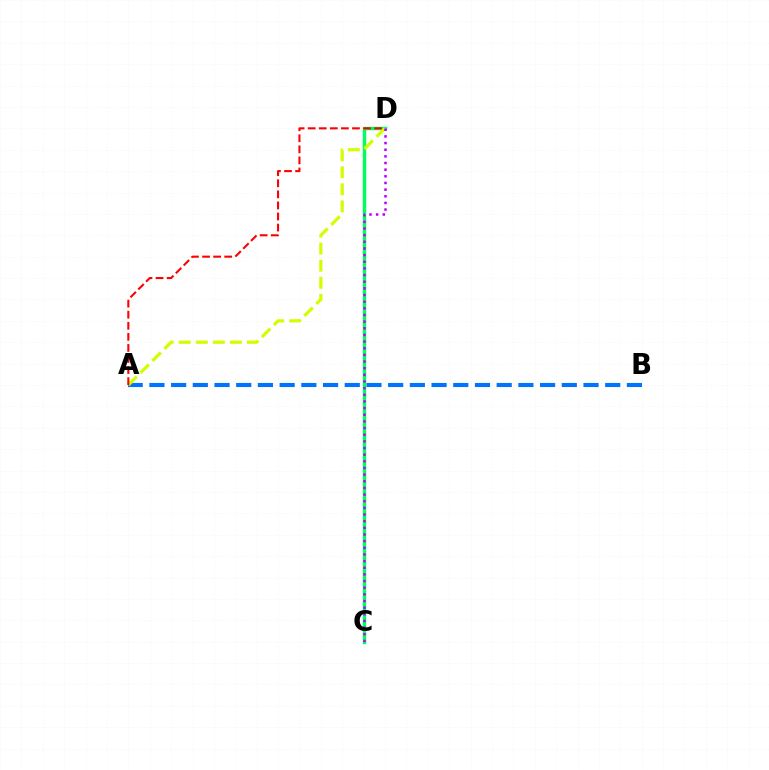{('A', 'B'): [{'color': '#0074ff', 'line_style': 'dashed', 'thickness': 2.95}], ('C', 'D'): [{'color': '#00ff5c', 'line_style': 'solid', 'thickness': 2.47}, {'color': '#b900ff', 'line_style': 'dotted', 'thickness': 1.81}], ('A', 'D'): [{'color': '#d1ff00', 'line_style': 'dashed', 'thickness': 2.32}, {'color': '#ff0000', 'line_style': 'dashed', 'thickness': 1.5}]}